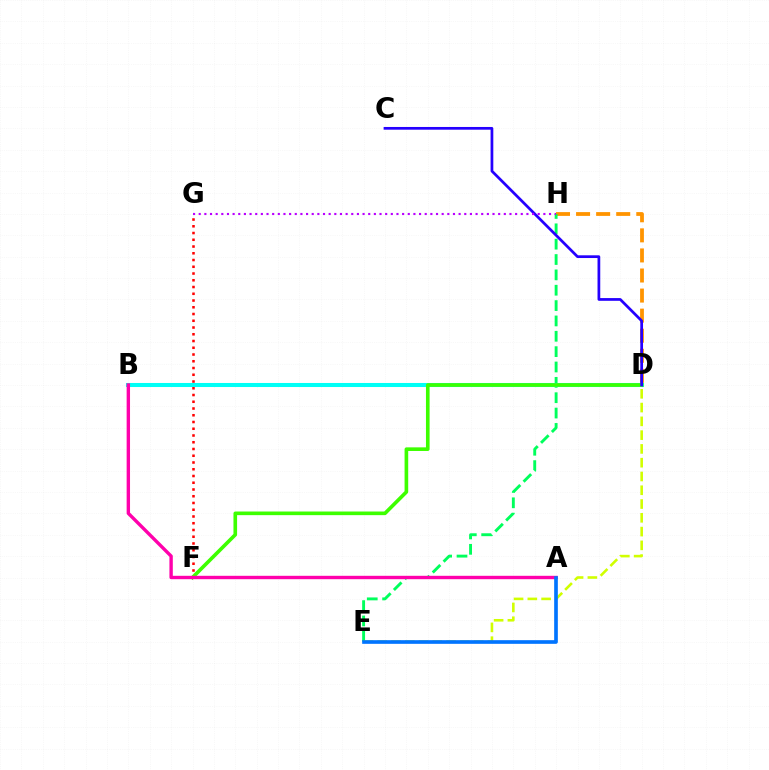{('D', 'H'): [{'color': '#ff9400', 'line_style': 'dashed', 'thickness': 2.73}], ('E', 'H'): [{'color': '#00ff5c', 'line_style': 'dashed', 'thickness': 2.09}], ('F', 'G'): [{'color': '#ff0000', 'line_style': 'dotted', 'thickness': 1.83}], ('B', 'D'): [{'color': '#00fff6', 'line_style': 'solid', 'thickness': 2.91}], ('D', 'F'): [{'color': '#3dff00', 'line_style': 'solid', 'thickness': 2.62}], ('A', 'B'): [{'color': '#ff00ac', 'line_style': 'solid', 'thickness': 2.44}], ('C', 'D'): [{'color': '#2500ff', 'line_style': 'solid', 'thickness': 1.97}], ('D', 'E'): [{'color': '#d1ff00', 'line_style': 'dashed', 'thickness': 1.87}], ('A', 'E'): [{'color': '#0074ff', 'line_style': 'solid', 'thickness': 2.64}], ('G', 'H'): [{'color': '#b900ff', 'line_style': 'dotted', 'thickness': 1.54}]}